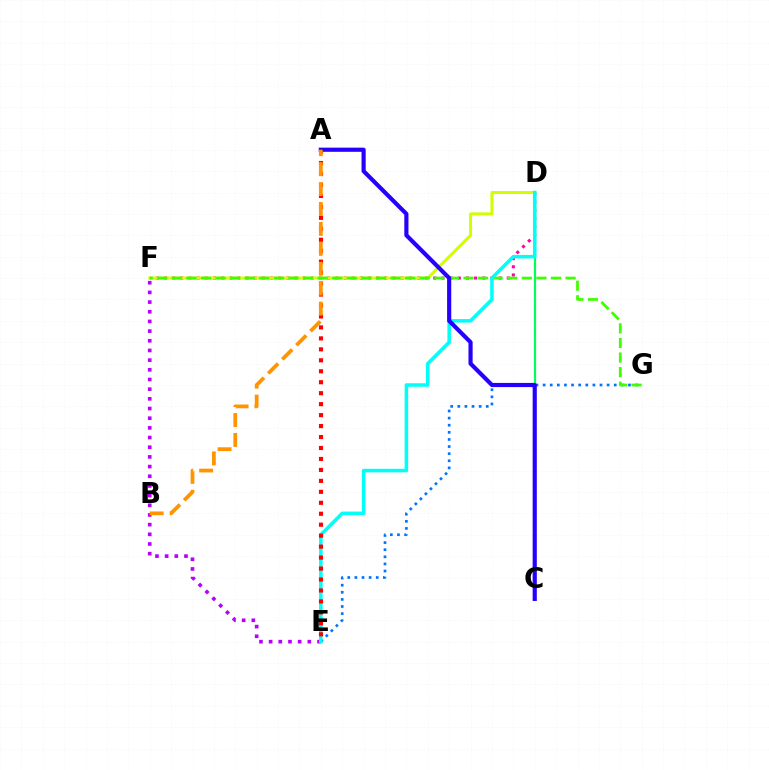{('E', 'G'): [{'color': '#0074ff', 'line_style': 'dotted', 'thickness': 1.93}], ('C', 'D'): [{'color': '#00ff5c', 'line_style': 'solid', 'thickness': 1.57}], ('D', 'F'): [{'color': '#ff00ac', 'line_style': 'dotted', 'thickness': 2.22}, {'color': '#d1ff00', 'line_style': 'solid', 'thickness': 2.15}], ('F', 'G'): [{'color': '#3dff00', 'line_style': 'dashed', 'thickness': 1.98}], ('E', 'F'): [{'color': '#b900ff', 'line_style': 'dotted', 'thickness': 2.63}], ('D', 'E'): [{'color': '#00fff6', 'line_style': 'solid', 'thickness': 2.55}], ('A', 'E'): [{'color': '#ff0000', 'line_style': 'dotted', 'thickness': 2.98}], ('A', 'C'): [{'color': '#2500ff', 'line_style': 'solid', 'thickness': 2.99}], ('A', 'B'): [{'color': '#ff9400', 'line_style': 'dashed', 'thickness': 2.71}]}